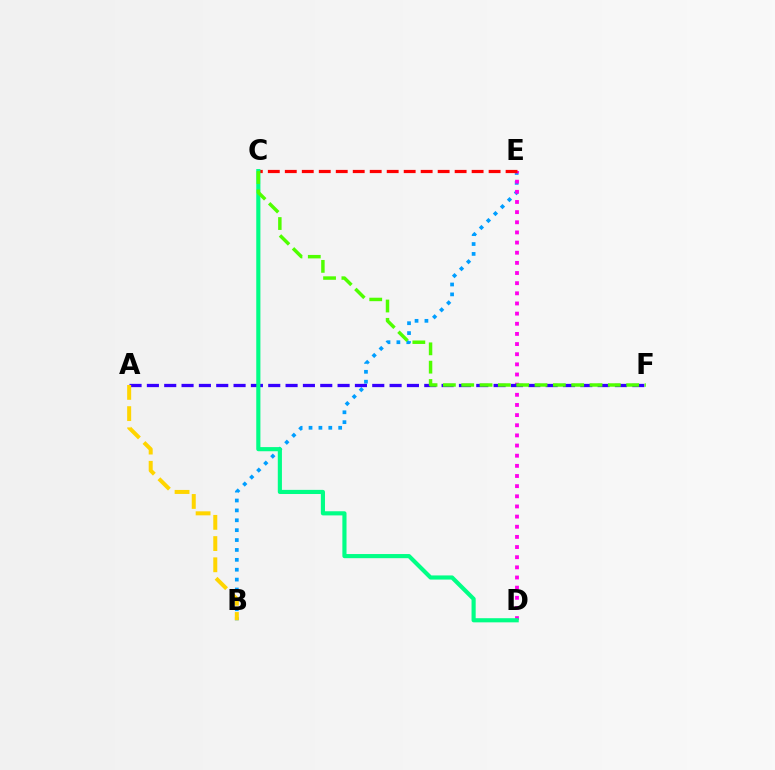{('B', 'E'): [{'color': '#009eff', 'line_style': 'dotted', 'thickness': 2.69}], ('D', 'E'): [{'color': '#ff00ed', 'line_style': 'dotted', 'thickness': 2.76}], ('A', 'F'): [{'color': '#3700ff', 'line_style': 'dashed', 'thickness': 2.36}], ('C', 'E'): [{'color': '#ff0000', 'line_style': 'dashed', 'thickness': 2.31}], ('A', 'B'): [{'color': '#ffd500', 'line_style': 'dashed', 'thickness': 2.88}], ('C', 'D'): [{'color': '#00ff86', 'line_style': 'solid', 'thickness': 2.98}], ('C', 'F'): [{'color': '#4fff00', 'line_style': 'dashed', 'thickness': 2.49}]}